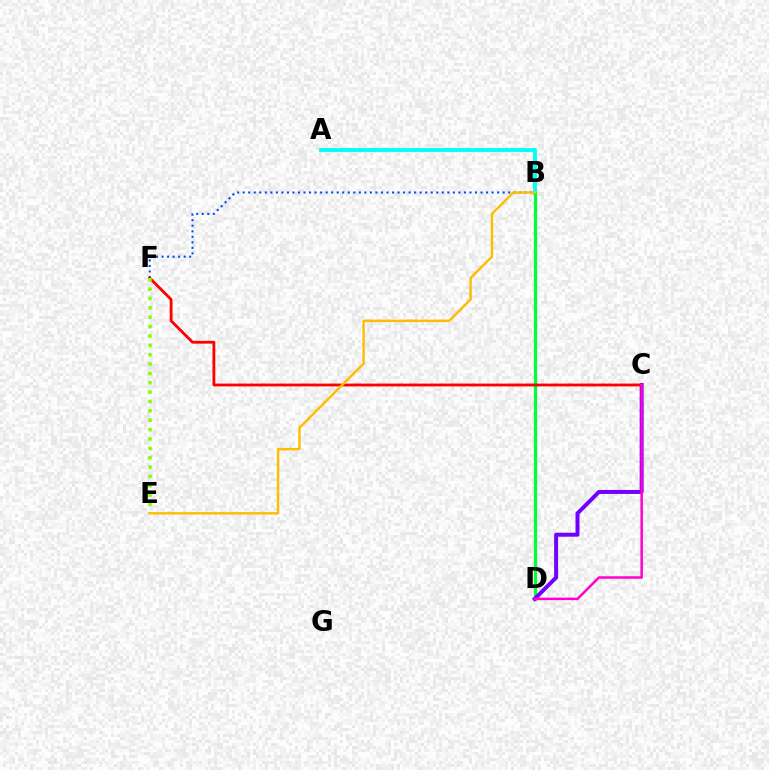{('A', 'B'): [{'color': '#00fff6', 'line_style': 'solid', 'thickness': 2.78}], ('B', 'D'): [{'color': '#00ff39', 'line_style': 'solid', 'thickness': 2.33}], ('C', 'D'): [{'color': '#7200ff', 'line_style': 'solid', 'thickness': 2.86}, {'color': '#ff00cf', 'line_style': 'solid', 'thickness': 1.8}], ('B', 'F'): [{'color': '#004bff', 'line_style': 'dotted', 'thickness': 1.5}], ('C', 'F'): [{'color': '#ff0000', 'line_style': 'solid', 'thickness': 2.03}], ('E', 'F'): [{'color': '#84ff00', 'line_style': 'dotted', 'thickness': 2.54}], ('B', 'E'): [{'color': '#ffbd00', 'line_style': 'solid', 'thickness': 1.72}]}